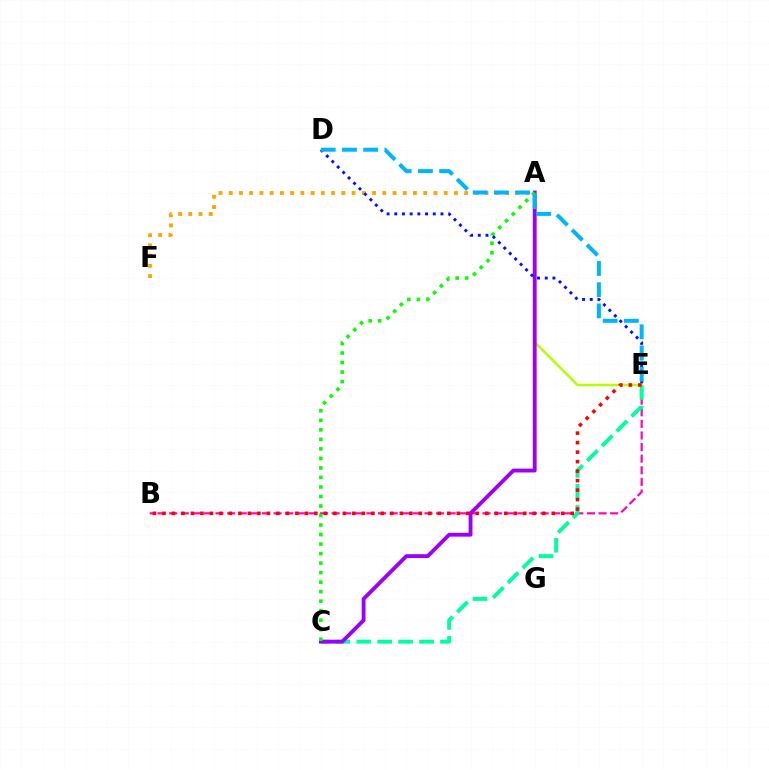{('B', 'E'): [{'color': '#ff00bd', 'line_style': 'dashed', 'thickness': 1.58}, {'color': '#ff0000', 'line_style': 'dotted', 'thickness': 2.58}], ('C', 'E'): [{'color': '#00ff9d', 'line_style': 'dashed', 'thickness': 2.84}], ('A', 'E'): [{'color': '#b3ff00', 'line_style': 'solid', 'thickness': 1.8}], ('A', 'C'): [{'color': '#9b00ff', 'line_style': 'solid', 'thickness': 2.77}, {'color': '#08ff00', 'line_style': 'dotted', 'thickness': 2.59}], ('A', 'F'): [{'color': '#ffa500', 'line_style': 'dotted', 'thickness': 2.78}], ('D', 'E'): [{'color': '#0010ff', 'line_style': 'dotted', 'thickness': 2.09}, {'color': '#00b5ff', 'line_style': 'dashed', 'thickness': 2.88}]}